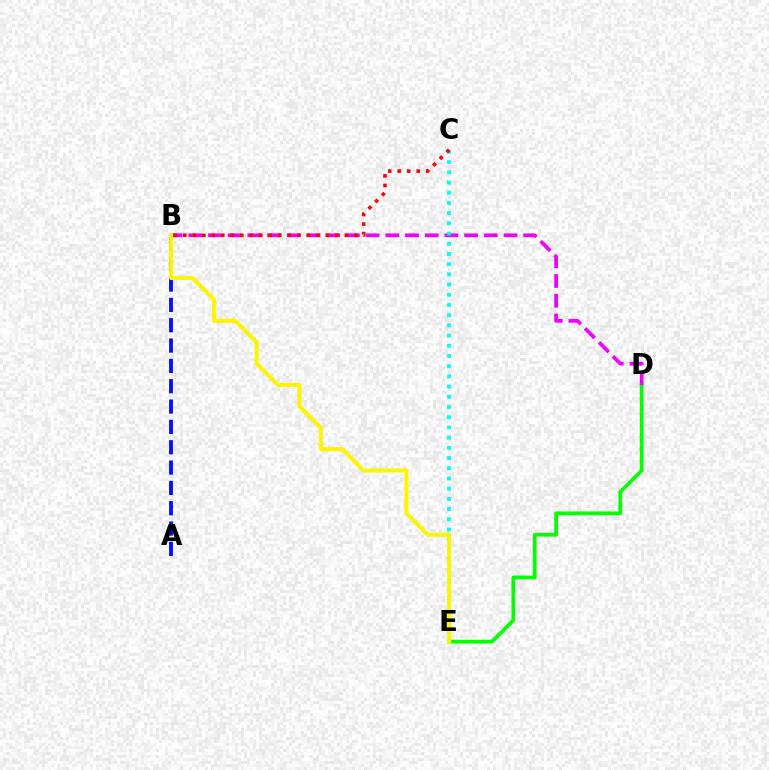{('A', 'B'): [{'color': '#0010ff', 'line_style': 'dashed', 'thickness': 2.76}], ('D', 'E'): [{'color': '#08ff00', 'line_style': 'solid', 'thickness': 2.71}], ('B', 'D'): [{'color': '#ee00ff', 'line_style': 'dashed', 'thickness': 2.68}], ('C', 'E'): [{'color': '#00fff6', 'line_style': 'dotted', 'thickness': 2.77}], ('B', 'E'): [{'color': '#fcf500', 'line_style': 'solid', 'thickness': 2.89}], ('B', 'C'): [{'color': '#ff0000', 'line_style': 'dotted', 'thickness': 2.58}]}